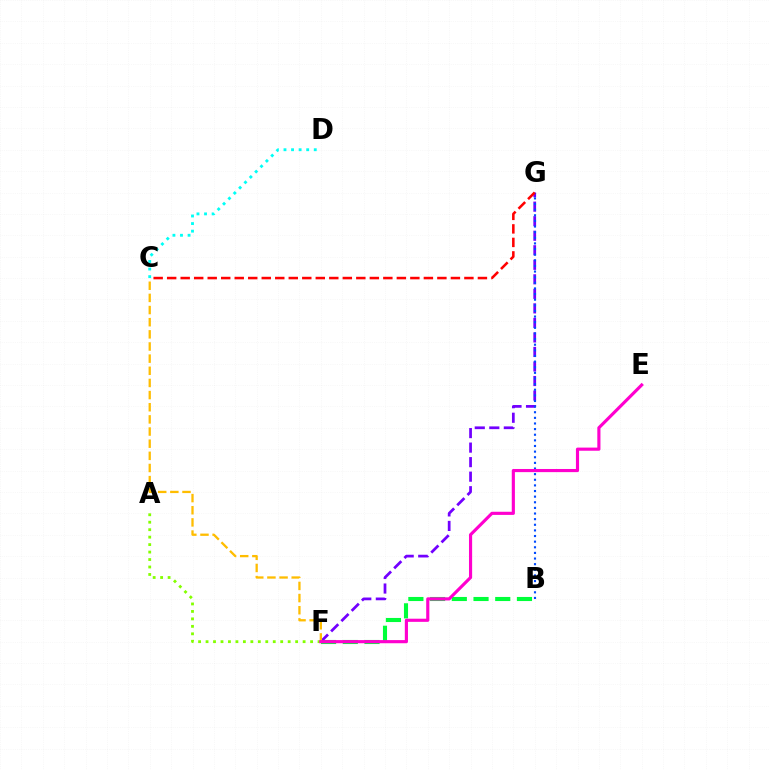{('B', 'F'): [{'color': '#00ff39', 'line_style': 'dashed', 'thickness': 2.95}], ('F', 'G'): [{'color': '#7200ff', 'line_style': 'dashed', 'thickness': 1.97}], ('B', 'G'): [{'color': '#004bff', 'line_style': 'dotted', 'thickness': 1.53}], ('C', 'F'): [{'color': '#ffbd00', 'line_style': 'dashed', 'thickness': 1.65}], ('A', 'F'): [{'color': '#84ff00', 'line_style': 'dotted', 'thickness': 2.03}], ('C', 'G'): [{'color': '#ff0000', 'line_style': 'dashed', 'thickness': 1.84}], ('C', 'D'): [{'color': '#00fff6', 'line_style': 'dotted', 'thickness': 2.06}], ('E', 'F'): [{'color': '#ff00cf', 'line_style': 'solid', 'thickness': 2.26}]}